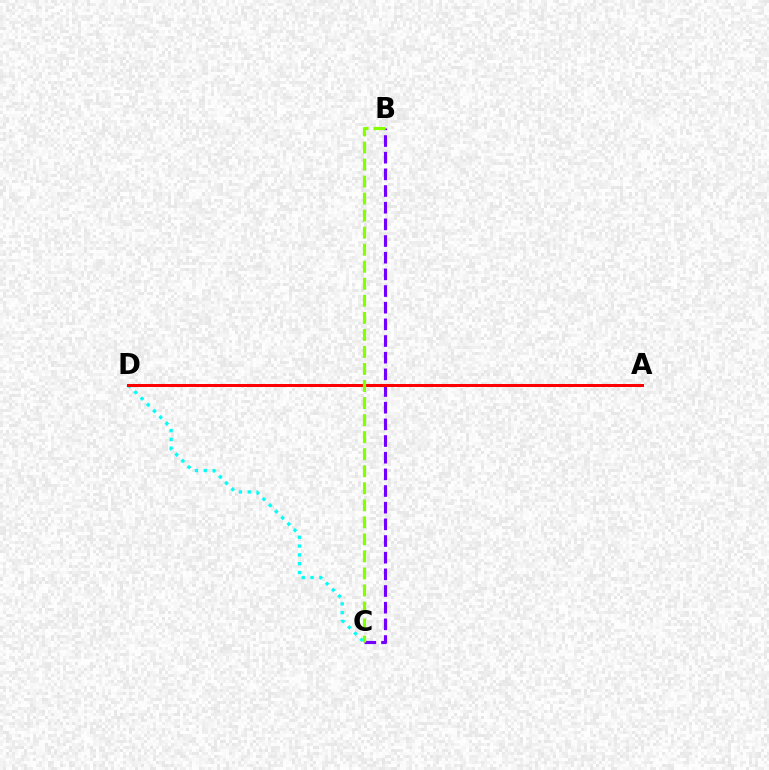{('C', 'D'): [{'color': '#00fff6', 'line_style': 'dotted', 'thickness': 2.39}], ('B', 'C'): [{'color': '#7200ff', 'line_style': 'dashed', 'thickness': 2.26}, {'color': '#84ff00', 'line_style': 'dashed', 'thickness': 2.31}], ('A', 'D'): [{'color': '#ff0000', 'line_style': 'solid', 'thickness': 2.16}]}